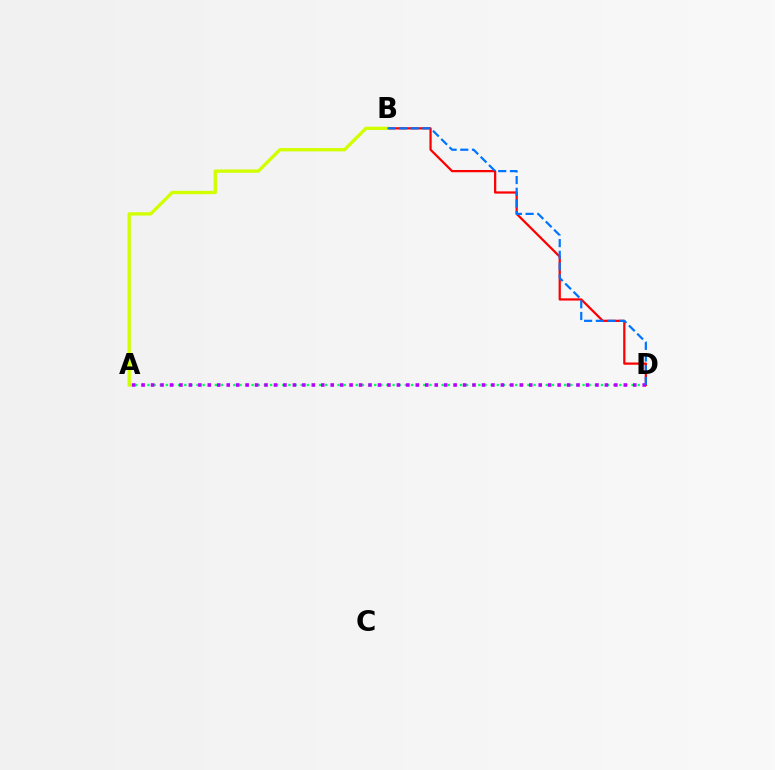{('A', 'D'): [{'color': '#00ff5c', 'line_style': 'dotted', 'thickness': 1.66}, {'color': '#b900ff', 'line_style': 'dotted', 'thickness': 2.57}], ('B', 'D'): [{'color': '#ff0000', 'line_style': 'solid', 'thickness': 1.62}, {'color': '#0074ff', 'line_style': 'dashed', 'thickness': 1.59}], ('A', 'B'): [{'color': '#d1ff00', 'line_style': 'solid', 'thickness': 2.39}]}